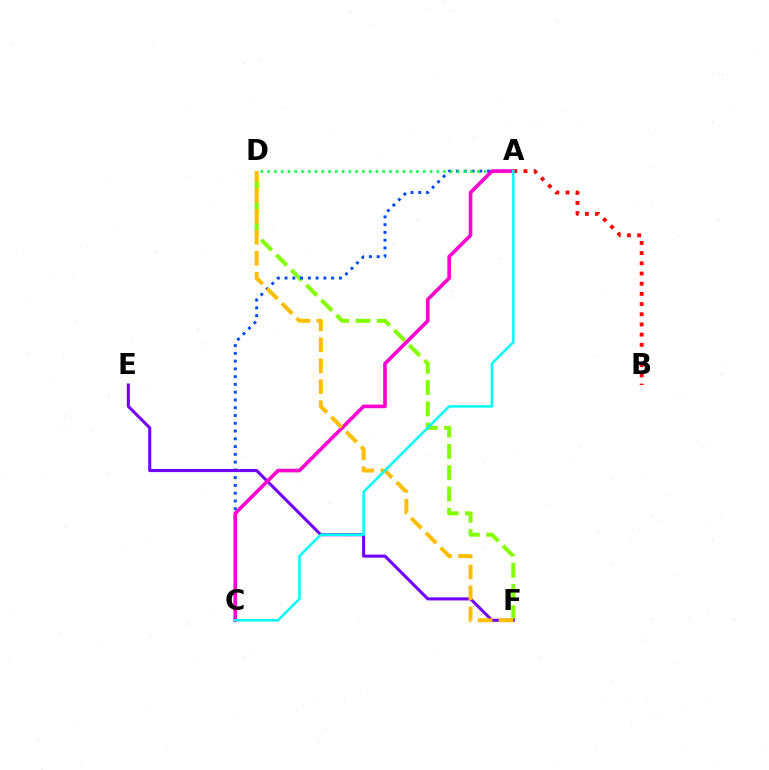{('D', 'F'): [{'color': '#84ff00', 'line_style': 'dashed', 'thickness': 2.89}, {'color': '#ffbd00', 'line_style': 'dashed', 'thickness': 2.85}], ('A', 'C'): [{'color': '#004bff', 'line_style': 'dotted', 'thickness': 2.11}, {'color': '#ff00cf', 'line_style': 'solid', 'thickness': 2.61}, {'color': '#00fff6', 'line_style': 'solid', 'thickness': 1.81}], ('E', 'F'): [{'color': '#7200ff', 'line_style': 'solid', 'thickness': 2.21}], ('A', 'D'): [{'color': '#00ff39', 'line_style': 'dotted', 'thickness': 1.84}], ('A', 'B'): [{'color': '#ff0000', 'line_style': 'dotted', 'thickness': 2.77}]}